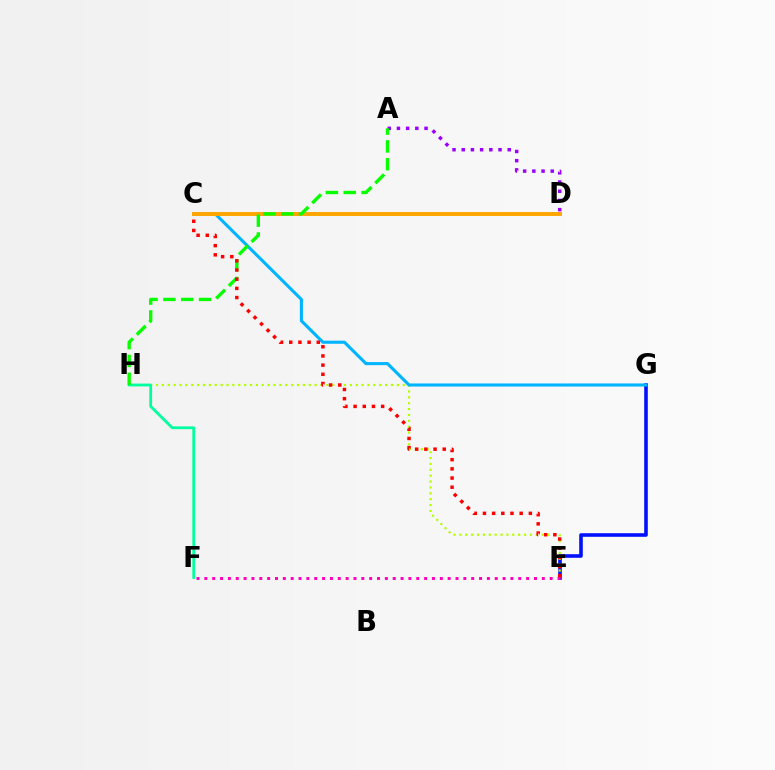{('A', 'D'): [{'color': '#9b00ff', 'line_style': 'dotted', 'thickness': 2.5}], ('E', 'G'): [{'color': '#0010ff', 'line_style': 'solid', 'thickness': 2.58}], ('E', 'H'): [{'color': '#b3ff00', 'line_style': 'dotted', 'thickness': 1.6}], ('C', 'G'): [{'color': '#00b5ff', 'line_style': 'solid', 'thickness': 2.23}], ('F', 'H'): [{'color': '#00ff9d', 'line_style': 'solid', 'thickness': 2.01}], ('C', 'D'): [{'color': '#ffa500', 'line_style': 'solid', 'thickness': 2.83}], ('A', 'H'): [{'color': '#08ff00', 'line_style': 'dashed', 'thickness': 2.42}], ('C', 'E'): [{'color': '#ff0000', 'line_style': 'dotted', 'thickness': 2.49}], ('E', 'F'): [{'color': '#ff00bd', 'line_style': 'dotted', 'thickness': 2.13}]}